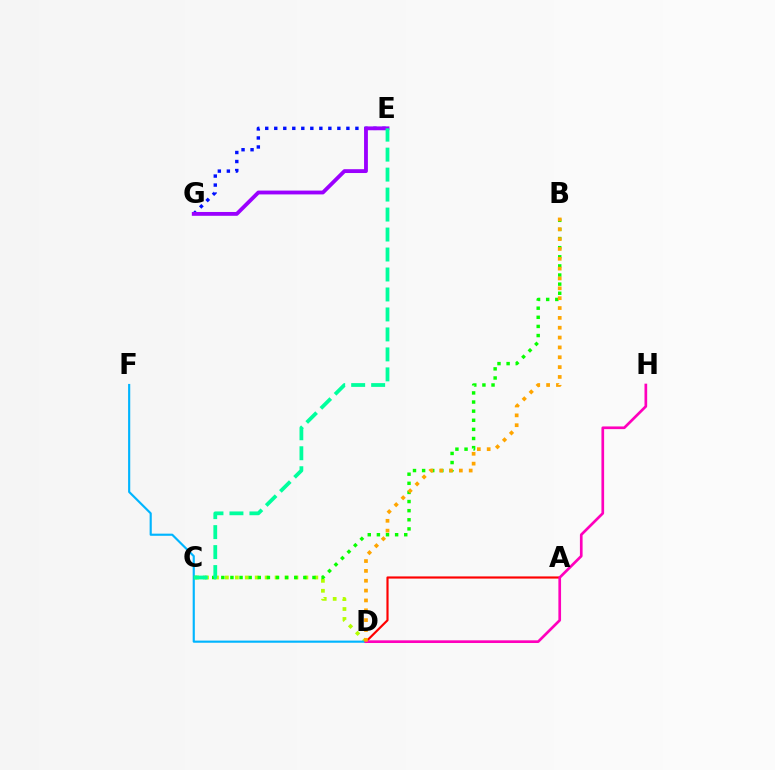{('C', 'D'): [{'color': '#b3ff00', 'line_style': 'dotted', 'thickness': 2.7}], ('D', 'F'): [{'color': '#00b5ff', 'line_style': 'solid', 'thickness': 1.55}], ('B', 'C'): [{'color': '#08ff00', 'line_style': 'dotted', 'thickness': 2.48}], ('E', 'G'): [{'color': '#0010ff', 'line_style': 'dotted', 'thickness': 2.45}, {'color': '#9b00ff', 'line_style': 'solid', 'thickness': 2.76}], ('A', 'D'): [{'color': '#ff0000', 'line_style': 'solid', 'thickness': 1.56}], ('D', 'H'): [{'color': '#ff00bd', 'line_style': 'solid', 'thickness': 1.93}], ('C', 'E'): [{'color': '#00ff9d', 'line_style': 'dashed', 'thickness': 2.71}], ('B', 'D'): [{'color': '#ffa500', 'line_style': 'dotted', 'thickness': 2.67}]}